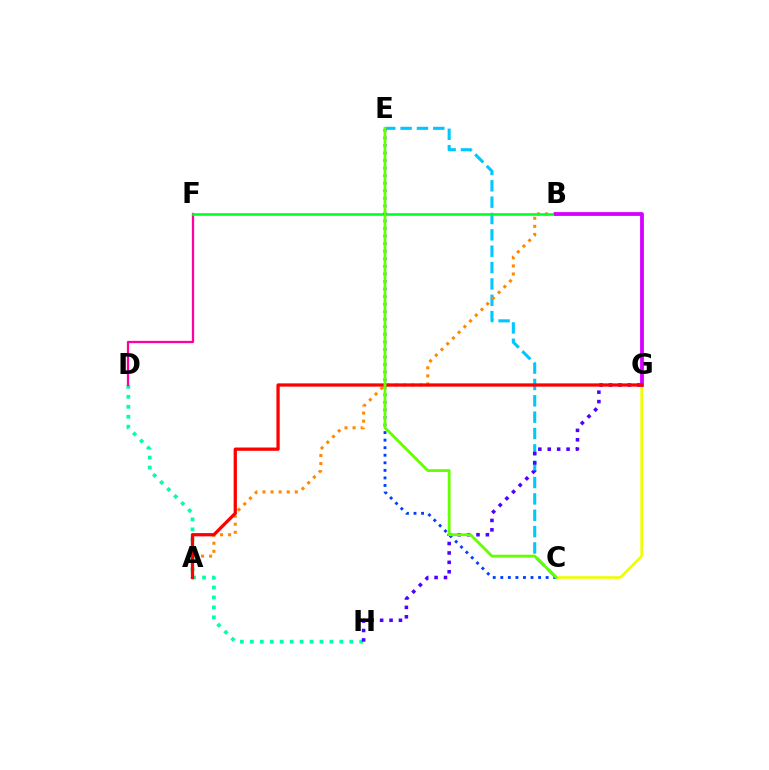{('D', 'H'): [{'color': '#00ffaf', 'line_style': 'dotted', 'thickness': 2.7}], ('C', 'E'): [{'color': '#00c7ff', 'line_style': 'dashed', 'thickness': 2.22}, {'color': '#003fff', 'line_style': 'dotted', 'thickness': 2.05}, {'color': '#66ff00', 'line_style': 'solid', 'thickness': 2.03}], ('C', 'G'): [{'color': '#eeff00', 'line_style': 'solid', 'thickness': 1.88}], ('A', 'B'): [{'color': '#ff8800', 'line_style': 'dotted', 'thickness': 2.19}], ('D', 'F'): [{'color': '#ff00a0', 'line_style': 'solid', 'thickness': 1.64}], ('G', 'H'): [{'color': '#4f00ff', 'line_style': 'dotted', 'thickness': 2.56}], ('B', 'F'): [{'color': '#00ff27', 'line_style': 'solid', 'thickness': 1.87}], ('B', 'G'): [{'color': '#d600ff', 'line_style': 'solid', 'thickness': 2.72}], ('A', 'G'): [{'color': '#ff0000', 'line_style': 'solid', 'thickness': 2.36}]}